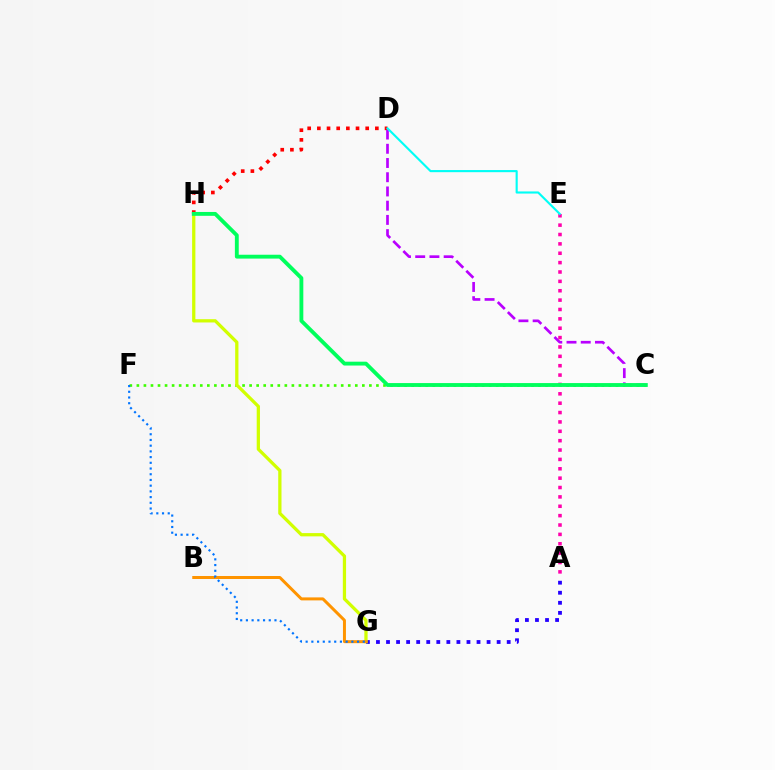{('D', 'H'): [{'color': '#ff0000', 'line_style': 'dotted', 'thickness': 2.63}], ('C', 'D'): [{'color': '#b900ff', 'line_style': 'dashed', 'thickness': 1.93}], ('A', 'E'): [{'color': '#ff00ac', 'line_style': 'dotted', 'thickness': 2.55}], ('A', 'G'): [{'color': '#2500ff', 'line_style': 'dotted', 'thickness': 2.73}], ('C', 'F'): [{'color': '#3dff00', 'line_style': 'dotted', 'thickness': 1.91}], ('G', 'H'): [{'color': '#d1ff00', 'line_style': 'solid', 'thickness': 2.35}], ('B', 'G'): [{'color': '#ff9400', 'line_style': 'solid', 'thickness': 2.15}], ('C', 'H'): [{'color': '#00ff5c', 'line_style': 'solid', 'thickness': 2.78}], ('D', 'E'): [{'color': '#00fff6', 'line_style': 'solid', 'thickness': 1.53}], ('F', 'G'): [{'color': '#0074ff', 'line_style': 'dotted', 'thickness': 1.55}]}